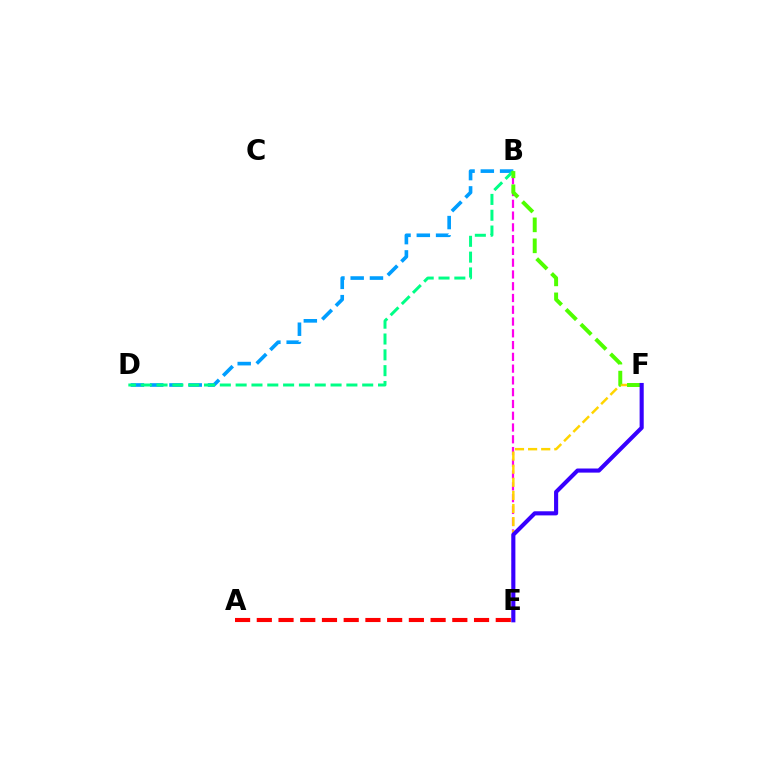{('B', 'E'): [{'color': '#ff00ed', 'line_style': 'dashed', 'thickness': 1.6}], ('B', 'D'): [{'color': '#009eff', 'line_style': 'dashed', 'thickness': 2.62}, {'color': '#00ff86', 'line_style': 'dashed', 'thickness': 2.15}], ('E', 'F'): [{'color': '#ffd500', 'line_style': 'dashed', 'thickness': 1.78}, {'color': '#3700ff', 'line_style': 'solid', 'thickness': 2.96}], ('A', 'E'): [{'color': '#ff0000', 'line_style': 'dashed', 'thickness': 2.95}], ('B', 'F'): [{'color': '#4fff00', 'line_style': 'dashed', 'thickness': 2.85}]}